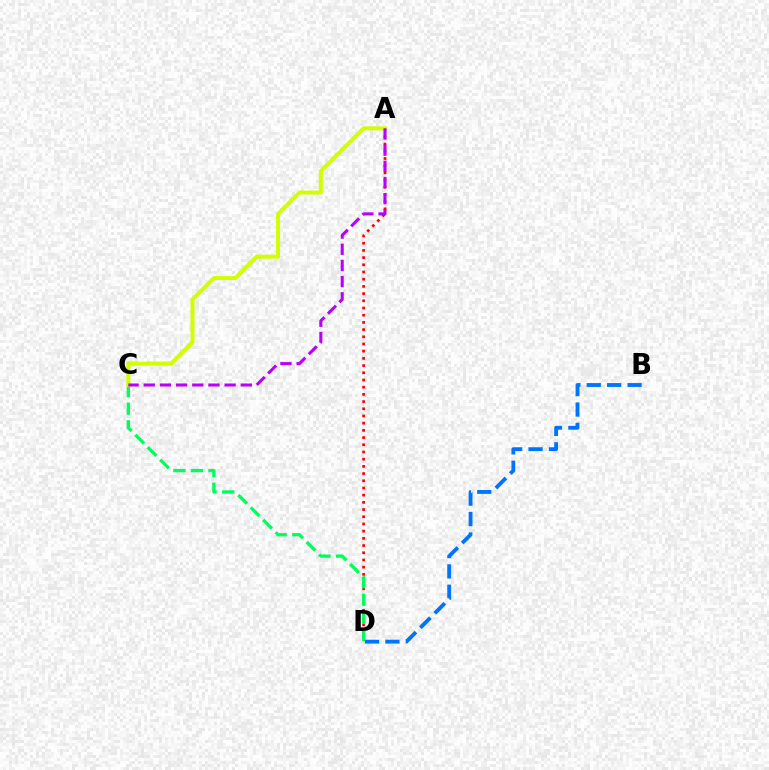{('A', 'D'): [{'color': '#ff0000', 'line_style': 'dotted', 'thickness': 1.96}], ('C', 'D'): [{'color': '#00ff5c', 'line_style': 'dashed', 'thickness': 2.39}], ('A', 'C'): [{'color': '#d1ff00', 'line_style': 'solid', 'thickness': 2.87}, {'color': '#b900ff', 'line_style': 'dashed', 'thickness': 2.2}], ('B', 'D'): [{'color': '#0074ff', 'line_style': 'dashed', 'thickness': 2.77}]}